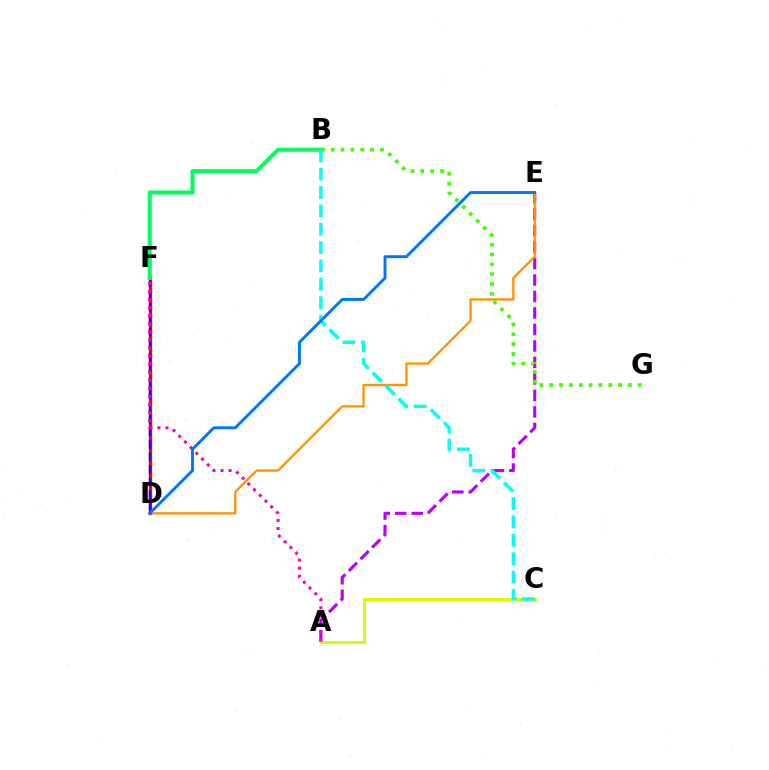{('D', 'F'): [{'color': '#ff0000', 'line_style': 'solid', 'thickness': 2.44}, {'color': '#2500ff', 'line_style': 'dashed', 'thickness': 1.69}], ('A', 'E'): [{'color': '#b900ff', 'line_style': 'dashed', 'thickness': 2.24}], ('A', 'C'): [{'color': '#d1ff00', 'line_style': 'solid', 'thickness': 2.17}], ('B', 'F'): [{'color': '#00ff5c', 'line_style': 'solid', 'thickness': 2.94}], ('D', 'E'): [{'color': '#ff9400', 'line_style': 'solid', 'thickness': 1.69}, {'color': '#0074ff', 'line_style': 'solid', 'thickness': 2.09}], ('A', 'F'): [{'color': '#ff00ac', 'line_style': 'dotted', 'thickness': 2.2}], ('B', 'C'): [{'color': '#00fff6', 'line_style': 'dashed', 'thickness': 2.5}], ('B', 'G'): [{'color': '#3dff00', 'line_style': 'dotted', 'thickness': 2.67}]}